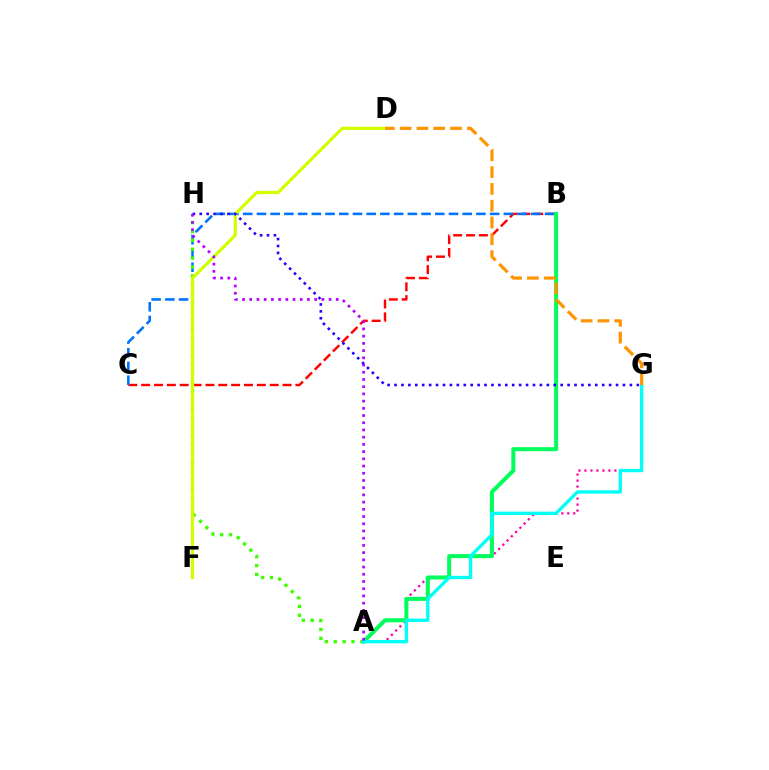{('B', 'C'): [{'color': '#ff0000', 'line_style': 'dashed', 'thickness': 1.75}, {'color': '#0074ff', 'line_style': 'dashed', 'thickness': 1.86}], ('A', 'H'): [{'color': '#3dff00', 'line_style': 'dotted', 'thickness': 2.41}, {'color': '#b900ff', 'line_style': 'dotted', 'thickness': 1.96}], ('D', 'F'): [{'color': '#d1ff00', 'line_style': 'solid', 'thickness': 2.31}], ('A', 'G'): [{'color': '#ff00ac', 'line_style': 'dotted', 'thickness': 1.63}, {'color': '#00fff6', 'line_style': 'solid', 'thickness': 2.41}], ('A', 'B'): [{'color': '#00ff5c', 'line_style': 'solid', 'thickness': 2.91}], ('G', 'H'): [{'color': '#2500ff', 'line_style': 'dotted', 'thickness': 1.88}], ('D', 'G'): [{'color': '#ff9400', 'line_style': 'dashed', 'thickness': 2.28}]}